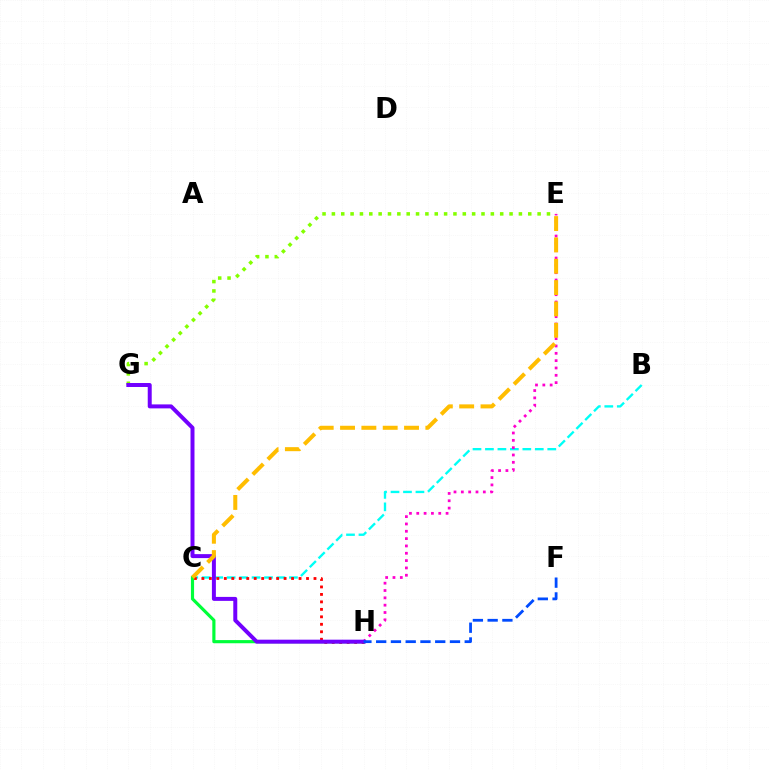{('B', 'C'): [{'color': '#00fff6', 'line_style': 'dashed', 'thickness': 1.69}], ('E', 'H'): [{'color': '#ff00cf', 'line_style': 'dotted', 'thickness': 1.99}], ('C', 'H'): [{'color': '#ff0000', 'line_style': 'dotted', 'thickness': 2.03}, {'color': '#00ff39', 'line_style': 'solid', 'thickness': 2.27}], ('E', 'G'): [{'color': '#84ff00', 'line_style': 'dotted', 'thickness': 2.54}], ('G', 'H'): [{'color': '#7200ff', 'line_style': 'solid', 'thickness': 2.86}], ('C', 'E'): [{'color': '#ffbd00', 'line_style': 'dashed', 'thickness': 2.9}], ('F', 'H'): [{'color': '#004bff', 'line_style': 'dashed', 'thickness': 2.01}]}